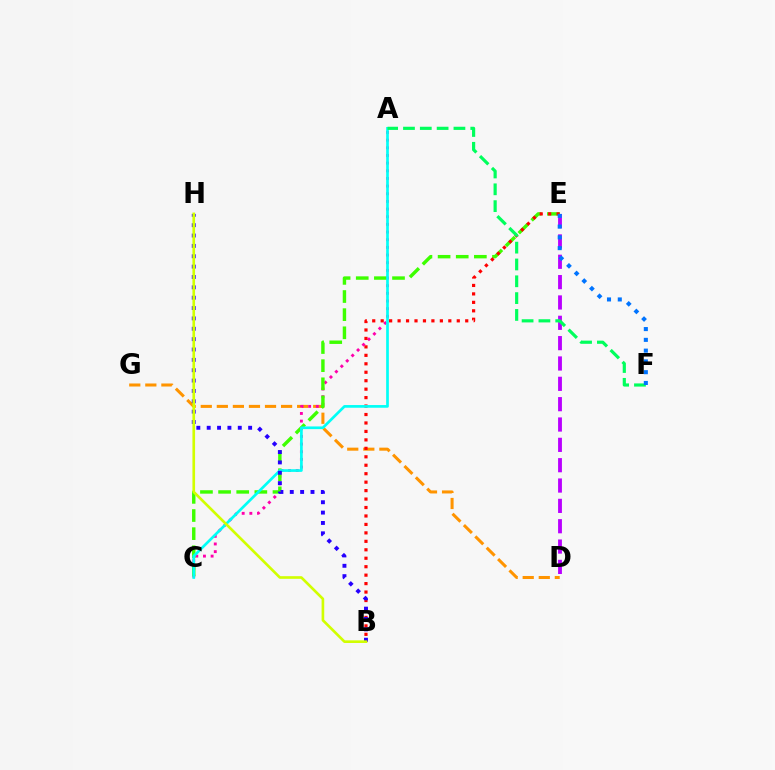{('D', 'G'): [{'color': '#ff9400', 'line_style': 'dashed', 'thickness': 2.18}], ('A', 'C'): [{'color': '#ff00ac', 'line_style': 'dotted', 'thickness': 2.08}, {'color': '#00fff6', 'line_style': 'solid', 'thickness': 1.94}], ('D', 'E'): [{'color': '#b900ff', 'line_style': 'dashed', 'thickness': 2.76}], ('C', 'E'): [{'color': '#3dff00', 'line_style': 'dashed', 'thickness': 2.46}], ('B', 'E'): [{'color': '#ff0000', 'line_style': 'dotted', 'thickness': 2.3}], ('B', 'H'): [{'color': '#2500ff', 'line_style': 'dotted', 'thickness': 2.81}, {'color': '#d1ff00', 'line_style': 'solid', 'thickness': 1.91}], ('A', 'F'): [{'color': '#00ff5c', 'line_style': 'dashed', 'thickness': 2.29}], ('E', 'F'): [{'color': '#0074ff', 'line_style': 'dotted', 'thickness': 2.93}]}